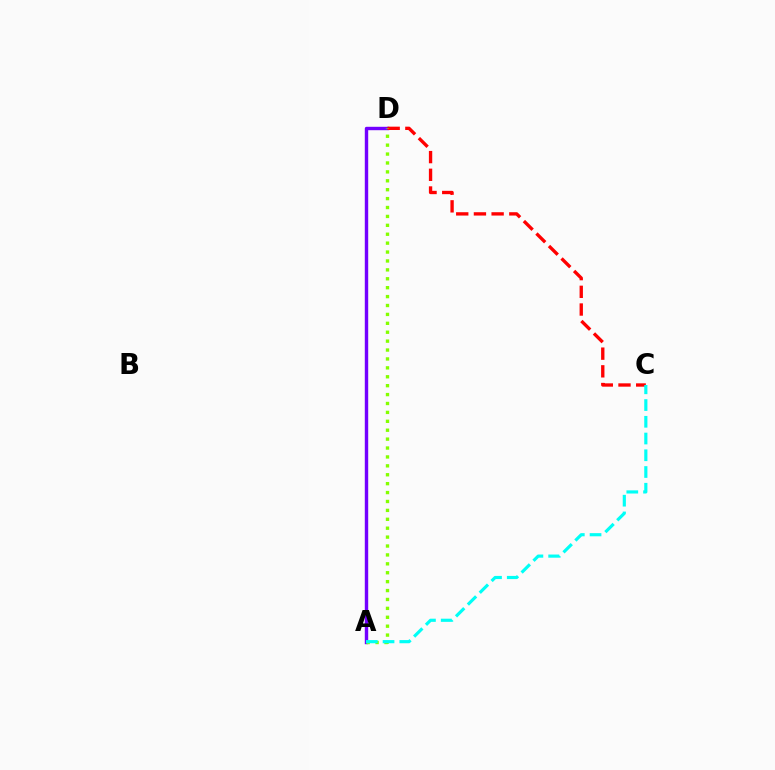{('A', 'D'): [{'color': '#7200ff', 'line_style': 'solid', 'thickness': 2.45}, {'color': '#84ff00', 'line_style': 'dotted', 'thickness': 2.42}], ('C', 'D'): [{'color': '#ff0000', 'line_style': 'dashed', 'thickness': 2.4}], ('A', 'C'): [{'color': '#00fff6', 'line_style': 'dashed', 'thickness': 2.27}]}